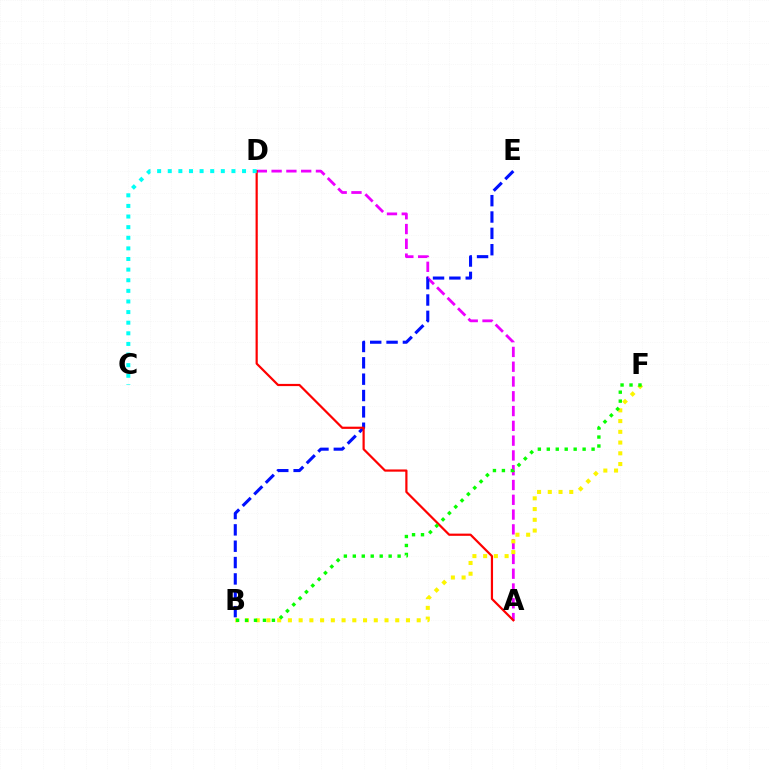{('A', 'D'): [{'color': '#ee00ff', 'line_style': 'dashed', 'thickness': 2.01}, {'color': '#ff0000', 'line_style': 'solid', 'thickness': 1.59}], ('B', 'E'): [{'color': '#0010ff', 'line_style': 'dashed', 'thickness': 2.22}], ('B', 'F'): [{'color': '#fcf500', 'line_style': 'dotted', 'thickness': 2.92}, {'color': '#08ff00', 'line_style': 'dotted', 'thickness': 2.43}], ('C', 'D'): [{'color': '#00fff6', 'line_style': 'dotted', 'thickness': 2.88}]}